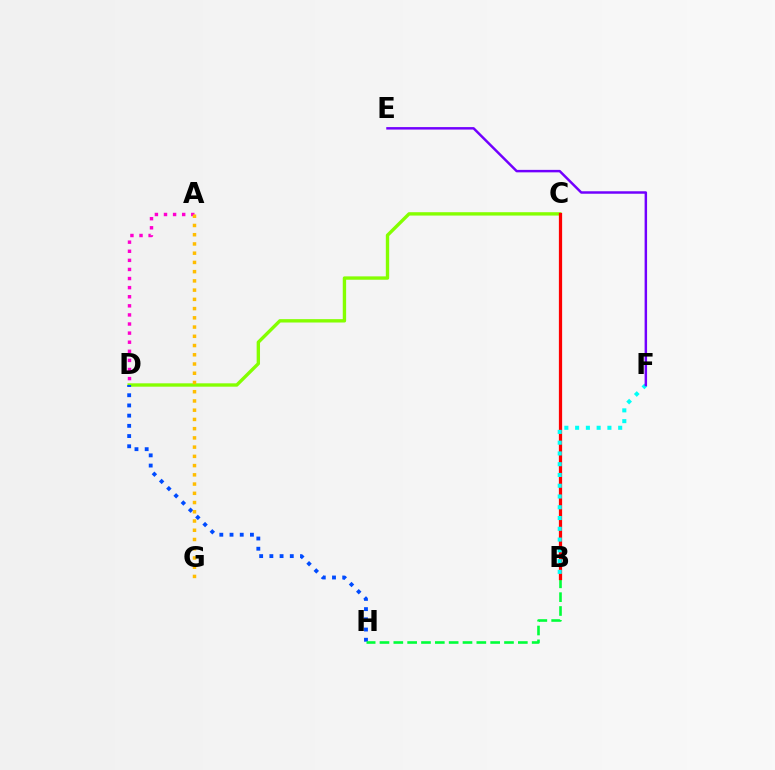{('C', 'D'): [{'color': '#84ff00', 'line_style': 'solid', 'thickness': 2.42}], ('D', 'H'): [{'color': '#004bff', 'line_style': 'dotted', 'thickness': 2.77}], ('B', 'H'): [{'color': '#00ff39', 'line_style': 'dashed', 'thickness': 1.88}], ('A', 'D'): [{'color': '#ff00cf', 'line_style': 'dotted', 'thickness': 2.47}], ('B', 'C'): [{'color': '#ff0000', 'line_style': 'solid', 'thickness': 2.33}], ('A', 'G'): [{'color': '#ffbd00', 'line_style': 'dotted', 'thickness': 2.51}], ('B', 'F'): [{'color': '#00fff6', 'line_style': 'dotted', 'thickness': 2.92}], ('E', 'F'): [{'color': '#7200ff', 'line_style': 'solid', 'thickness': 1.78}]}